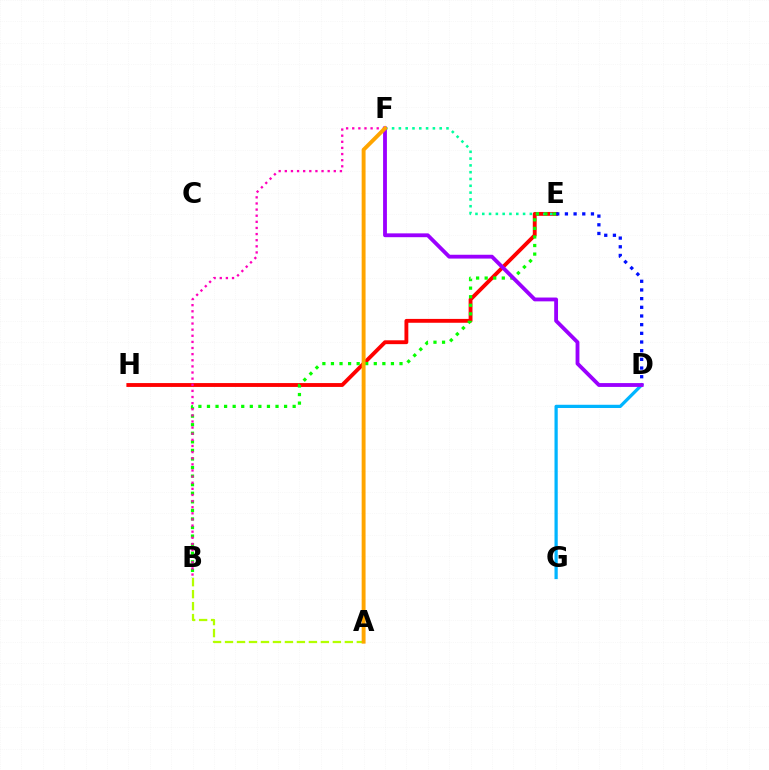{('E', 'H'): [{'color': '#ff0000', 'line_style': 'solid', 'thickness': 2.77}], ('D', 'G'): [{'color': '#00b5ff', 'line_style': 'solid', 'thickness': 2.33}], ('E', 'F'): [{'color': '#00ff9d', 'line_style': 'dotted', 'thickness': 1.85}], ('D', 'E'): [{'color': '#0010ff', 'line_style': 'dotted', 'thickness': 2.36}], ('B', 'E'): [{'color': '#08ff00', 'line_style': 'dotted', 'thickness': 2.33}], ('B', 'F'): [{'color': '#ff00bd', 'line_style': 'dotted', 'thickness': 1.66}], ('D', 'F'): [{'color': '#9b00ff', 'line_style': 'solid', 'thickness': 2.75}], ('A', 'B'): [{'color': '#b3ff00', 'line_style': 'dashed', 'thickness': 1.63}], ('A', 'F'): [{'color': '#ffa500', 'line_style': 'solid', 'thickness': 2.81}]}